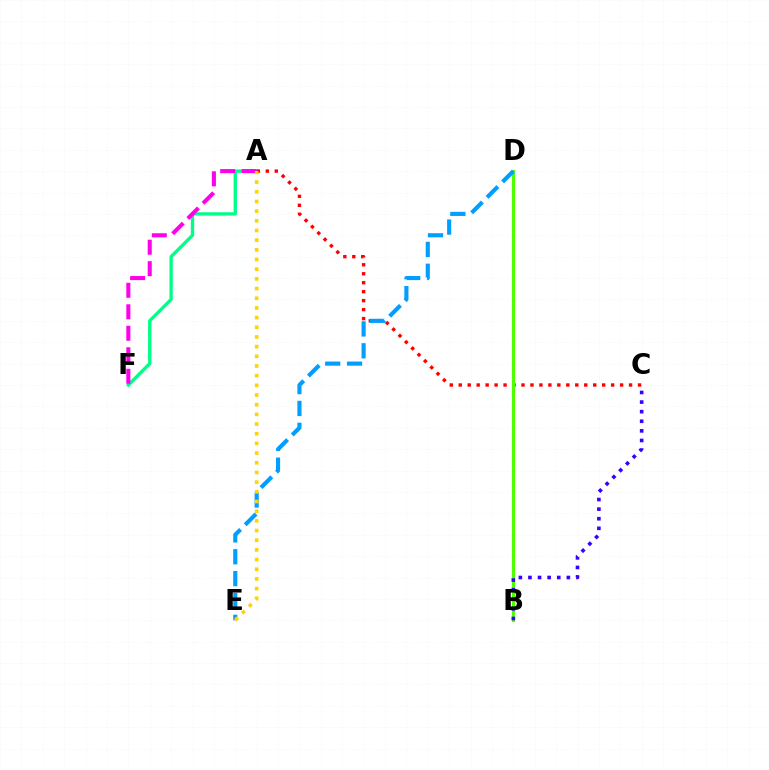{('A', 'F'): [{'color': '#00ff86', 'line_style': 'solid', 'thickness': 2.4}, {'color': '#ff00ed', 'line_style': 'dashed', 'thickness': 2.92}], ('A', 'C'): [{'color': '#ff0000', 'line_style': 'dotted', 'thickness': 2.44}], ('B', 'D'): [{'color': '#4fff00', 'line_style': 'solid', 'thickness': 2.27}], ('D', 'E'): [{'color': '#009eff', 'line_style': 'dashed', 'thickness': 2.97}], ('A', 'E'): [{'color': '#ffd500', 'line_style': 'dotted', 'thickness': 2.63}], ('B', 'C'): [{'color': '#3700ff', 'line_style': 'dotted', 'thickness': 2.61}]}